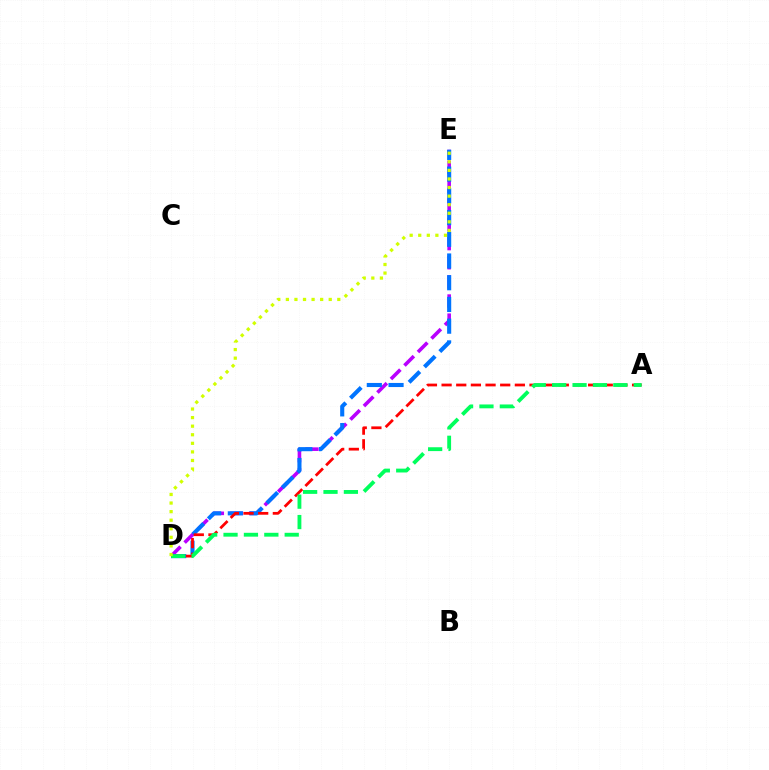{('D', 'E'): [{'color': '#b900ff', 'line_style': 'dashed', 'thickness': 2.6}, {'color': '#0074ff', 'line_style': 'dashed', 'thickness': 2.95}, {'color': '#d1ff00', 'line_style': 'dotted', 'thickness': 2.33}], ('A', 'D'): [{'color': '#ff0000', 'line_style': 'dashed', 'thickness': 1.99}, {'color': '#00ff5c', 'line_style': 'dashed', 'thickness': 2.77}]}